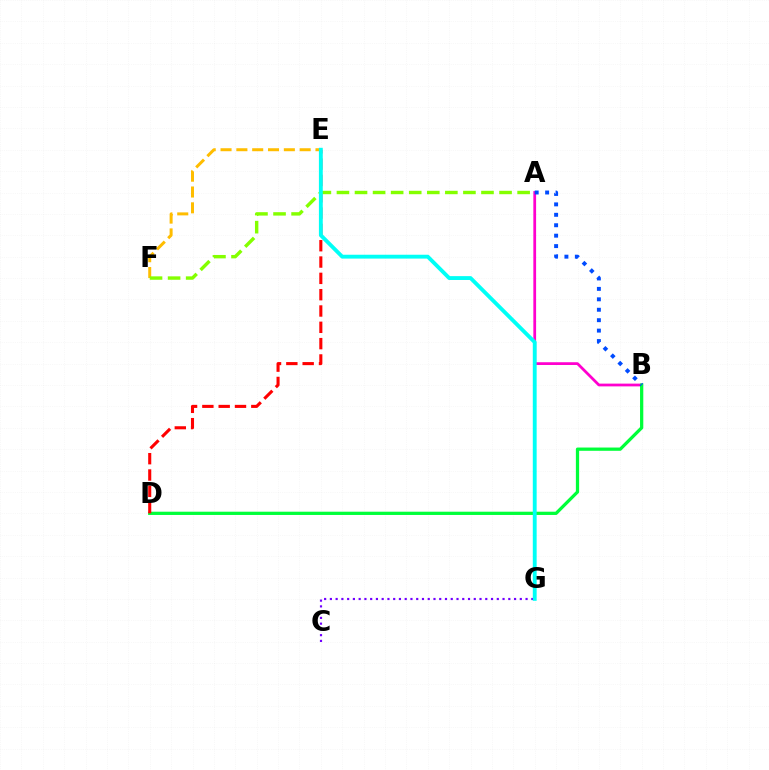{('A', 'B'): [{'color': '#ff00cf', 'line_style': 'solid', 'thickness': 1.99}, {'color': '#004bff', 'line_style': 'dotted', 'thickness': 2.83}], ('B', 'D'): [{'color': '#00ff39', 'line_style': 'solid', 'thickness': 2.34}], ('D', 'E'): [{'color': '#ff0000', 'line_style': 'dashed', 'thickness': 2.22}], ('E', 'F'): [{'color': '#ffbd00', 'line_style': 'dashed', 'thickness': 2.15}], ('C', 'G'): [{'color': '#7200ff', 'line_style': 'dotted', 'thickness': 1.56}], ('A', 'F'): [{'color': '#84ff00', 'line_style': 'dashed', 'thickness': 2.45}], ('E', 'G'): [{'color': '#00fff6', 'line_style': 'solid', 'thickness': 2.78}]}